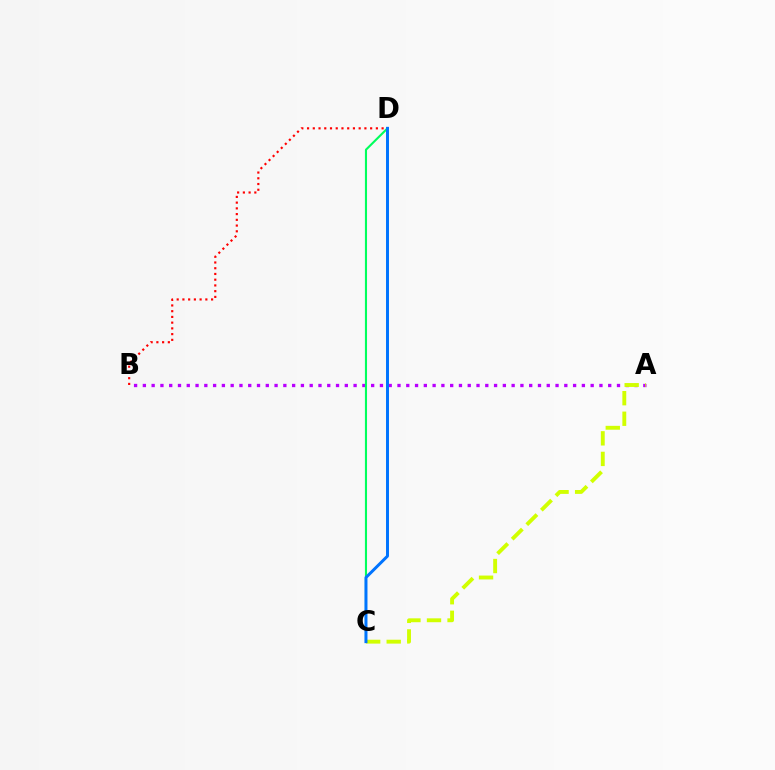{('A', 'B'): [{'color': '#b900ff', 'line_style': 'dotted', 'thickness': 2.39}], ('B', 'D'): [{'color': '#ff0000', 'line_style': 'dotted', 'thickness': 1.56}], ('A', 'C'): [{'color': '#d1ff00', 'line_style': 'dashed', 'thickness': 2.79}], ('C', 'D'): [{'color': '#00ff5c', 'line_style': 'solid', 'thickness': 1.52}, {'color': '#0074ff', 'line_style': 'solid', 'thickness': 2.14}]}